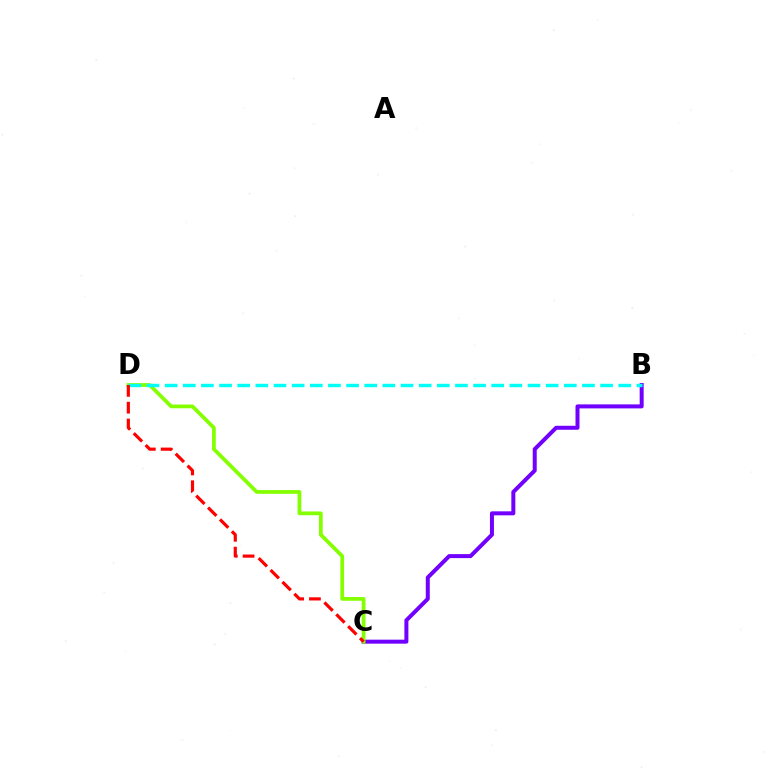{('B', 'C'): [{'color': '#7200ff', 'line_style': 'solid', 'thickness': 2.88}], ('C', 'D'): [{'color': '#84ff00', 'line_style': 'solid', 'thickness': 2.7}, {'color': '#ff0000', 'line_style': 'dashed', 'thickness': 2.28}], ('B', 'D'): [{'color': '#00fff6', 'line_style': 'dashed', 'thickness': 2.46}]}